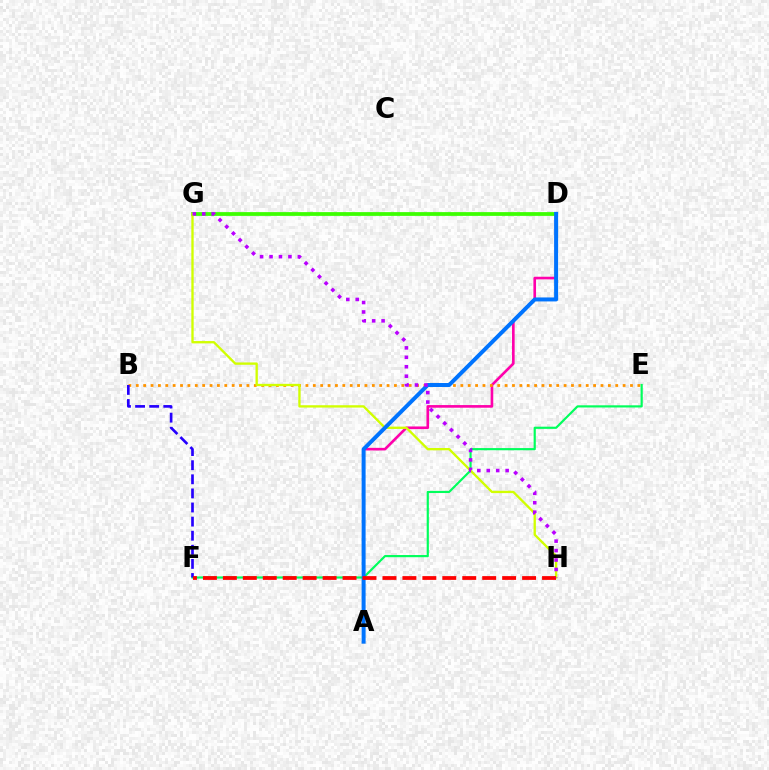{('A', 'D'): [{'color': '#ff00ac', 'line_style': 'solid', 'thickness': 1.9}, {'color': '#0074ff', 'line_style': 'solid', 'thickness': 2.87}], ('B', 'E'): [{'color': '#ff9400', 'line_style': 'dotted', 'thickness': 2.0}], ('D', 'G'): [{'color': '#00fff6', 'line_style': 'solid', 'thickness': 1.64}, {'color': '#3dff00', 'line_style': 'solid', 'thickness': 2.69}], ('E', 'F'): [{'color': '#00ff5c', 'line_style': 'solid', 'thickness': 1.57}], ('G', 'H'): [{'color': '#d1ff00', 'line_style': 'solid', 'thickness': 1.68}, {'color': '#b900ff', 'line_style': 'dotted', 'thickness': 2.57}], ('B', 'F'): [{'color': '#2500ff', 'line_style': 'dashed', 'thickness': 1.92}], ('F', 'H'): [{'color': '#ff0000', 'line_style': 'dashed', 'thickness': 2.71}]}